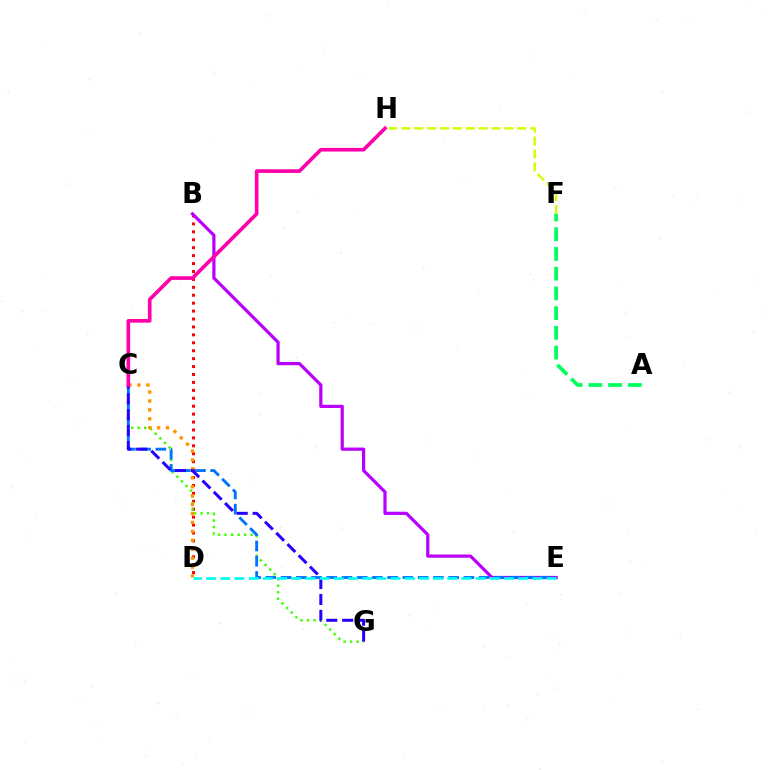{('B', 'D'): [{'color': '#ff0000', 'line_style': 'dotted', 'thickness': 2.15}], ('B', 'E'): [{'color': '#b900ff', 'line_style': 'solid', 'thickness': 2.31}], ('C', 'G'): [{'color': '#3dff00', 'line_style': 'dotted', 'thickness': 1.76}, {'color': '#2500ff', 'line_style': 'dashed', 'thickness': 2.16}], ('C', 'D'): [{'color': '#ff9400', 'line_style': 'dotted', 'thickness': 2.42}], ('F', 'H'): [{'color': '#d1ff00', 'line_style': 'dashed', 'thickness': 1.75}], ('C', 'E'): [{'color': '#0074ff', 'line_style': 'dashed', 'thickness': 2.07}], ('D', 'E'): [{'color': '#00fff6', 'line_style': 'dashed', 'thickness': 1.93}], ('C', 'H'): [{'color': '#ff00ac', 'line_style': 'solid', 'thickness': 2.62}], ('A', 'F'): [{'color': '#00ff5c', 'line_style': 'dashed', 'thickness': 2.68}]}